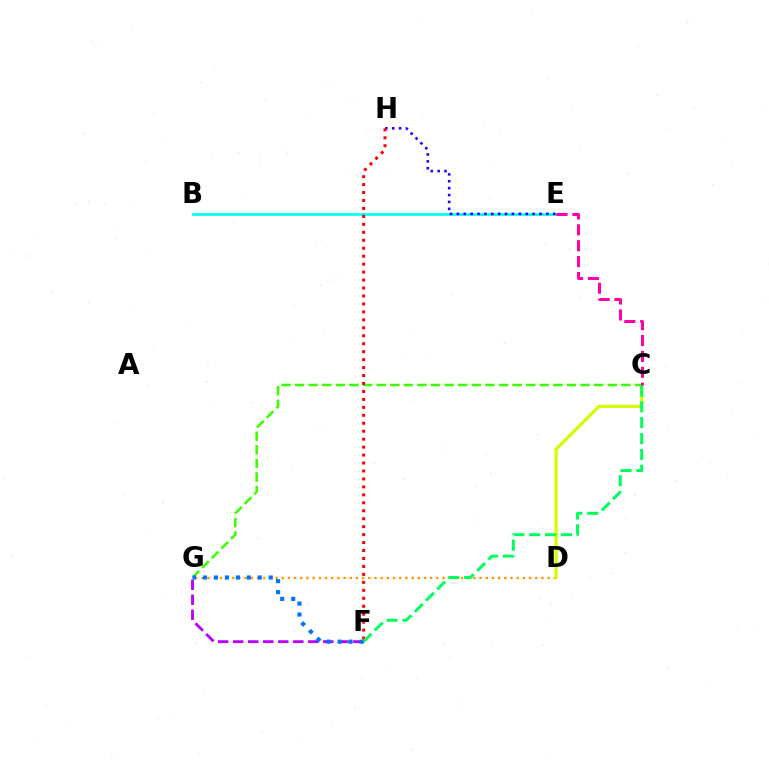{('D', 'G'): [{'color': '#ff9400', 'line_style': 'dotted', 'thickness': 1.68}], ('C', 'D'): [{'color': '#d1ff00', 'line_style': 'solid', 'thickness': 2.3}], ('F', 'G'): [{'color': '#b900ff', 'line_style': 'dashed', 'thickness': 2.04}, {'color': '#0074ff', 'line_style': 'dotted', 'thickness': 2.98}], ('B', 'E'): [{'color': '#00fff6', 'line_style': 'solid', 'thickness': 1.95}], ('C', 'G'): [{'color': '#3dff00', 'line_style': 'dashed', 'thickness': 1.85}], ('E', 'H'): [{'color': '#2500ff', 'line_style': 'dotted', 'thickness': 1.87}], ('F', 'H'): [{'color': '#ff0000', 'line_style': 'dotted', 'thickness': 2.16}], ('C', 'F'): [{'color': '#00ff5c', 'line_style': 'dashed', 'thickness': 2.16}], ('C', 'E'): [{'color': '#ff00ac', 'line_style': 'dashed', 'thickness': 2.16}]}